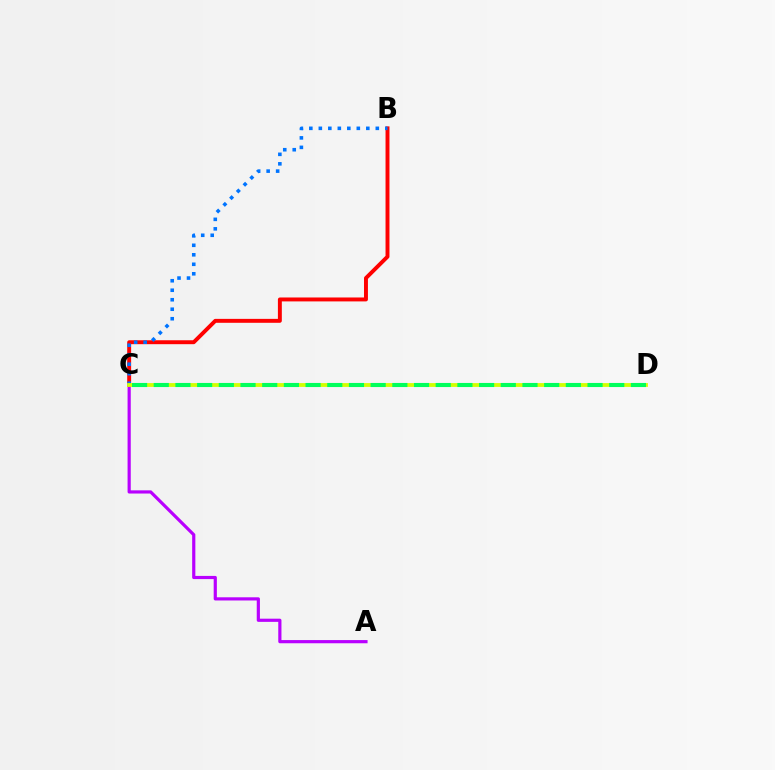{('B', 'C'): [{'color': '#ff0000', 'line_style': 'solid', 'thickness': 2.83}, {'color': '#0074ff', 'line_style': 'dotted', 'thickness': 2.58}], ('A', 'C'): [{'color': '#b900ff', 'line_style': 'solid', 'thickness': 2.29}], ('C', 'D'): [{'color': '#d1ff00', 'line_style': 'solid', 'thickness': 2.74}, {'color': '#00ff5c', 'line_style': 'dashed', 'thickness': 2.95}]}